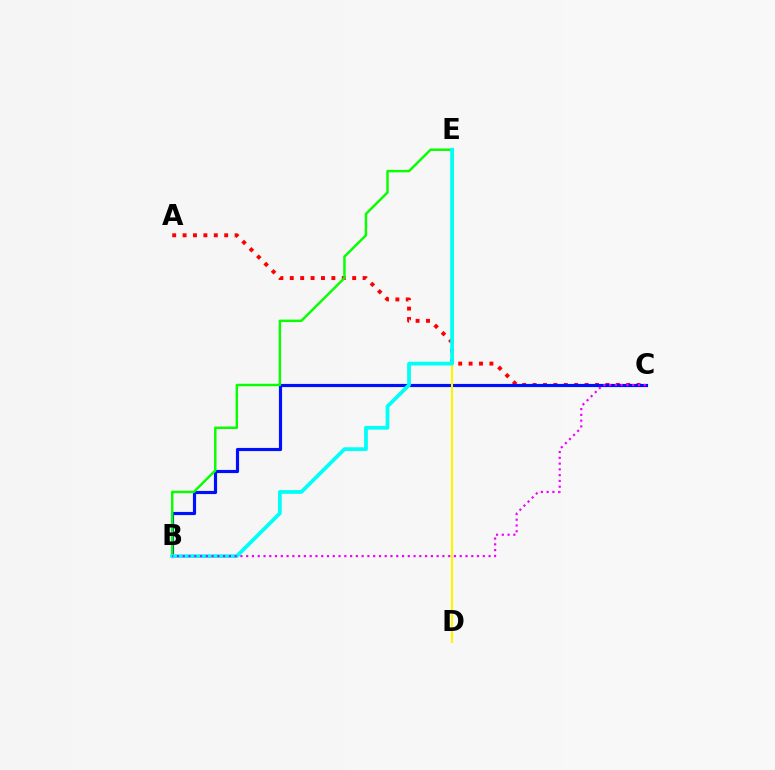{('A', 'C'): [{'color': '#ff0000', 'line_style': 'dotted', 'thickness': 2.83}], ('B', 'C'): [{'color': '#0010ff', 'line_style': 'solid', 'thickness': 2.27}, {'color': '#ee00ff', 'line_style': 'dotted', 'thickness': 1.57}], ('B', 'E'): [{'color': '#08ff00', 'line_style': 'solid', 'thickness': 1.77}, {'color': '#00fff6', 'line_style': 'solid', 'thickness': 2.71}], ('D', 'E'): [{'color': '#fcf500', 'line_style': 'solid', 'thickness': 1.53}]}